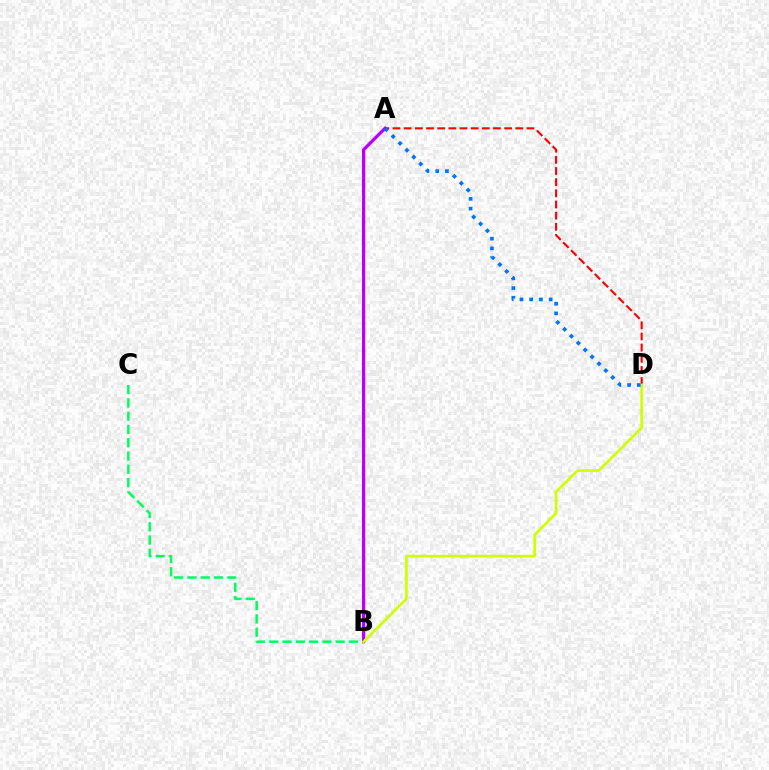{('A', 'D'): [{'color': '#ff0000', 'line_style': 'dashed', 'thickness': 1.52}, {'color': '#0074ff', 'line_style': 'dotted', 'thickness': 2.64}], ('B', 'C'): [{'color': '#00ff5c', 'line_style': 'dashed', 'thickness': 1.8}], ('A', 'B'): [{'color': '#b900ff', 'line_style': 'solid', 'thickness': 2.35}], ('B', 'D'): [{'color': '#d1ff00', 'line_style': 'solid', 'thickness': 1.96}]}